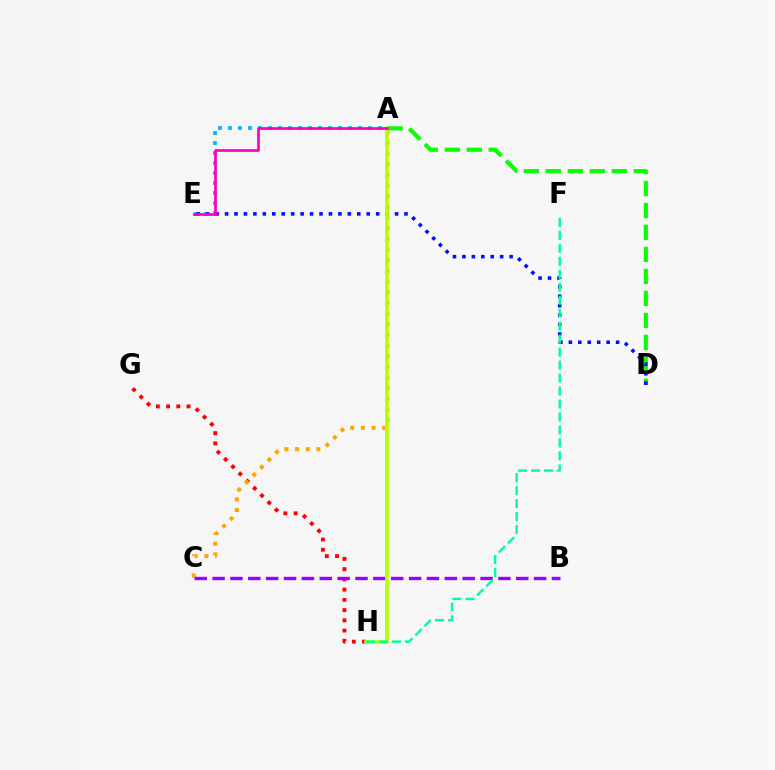{('G', 'H'): [{'color': '#ff0000', 'line_style': 'dotted', 'thickness': 2.78}], ('A', 'E'): [{'color': '#00b5ff', 'line_style': 'dotted', 'thickness': 2.72}, {'color': '#ff00bd', 'line_style': 'solid', 'thickness': 1.94}], ('A', 'D'): [{'color': '#08ff00', 'line_style': 'dashed', 'thickness': 2.99}], ('D', 'E'): [{'color': '#0010ff', 'line_style': 'dotted', 'thickness': 2.57}], ('A', 'C'): [{'color': '#ffa500', 'line_style': 'dotted', 'thickness': 2.9}], ('B', 'C'): [{'color': '#9b00ff', 'line_style': 'dashed', 'thickness': 2.43}], ('A', 'H'): [{'color': '#b3ff00', 'line_style': 'solid', 'thickness': 2.56}], ('F', 'H'): [{'color': '#00ff9d', 'line_style': 'dashed', 'thickness': 1.76}]}